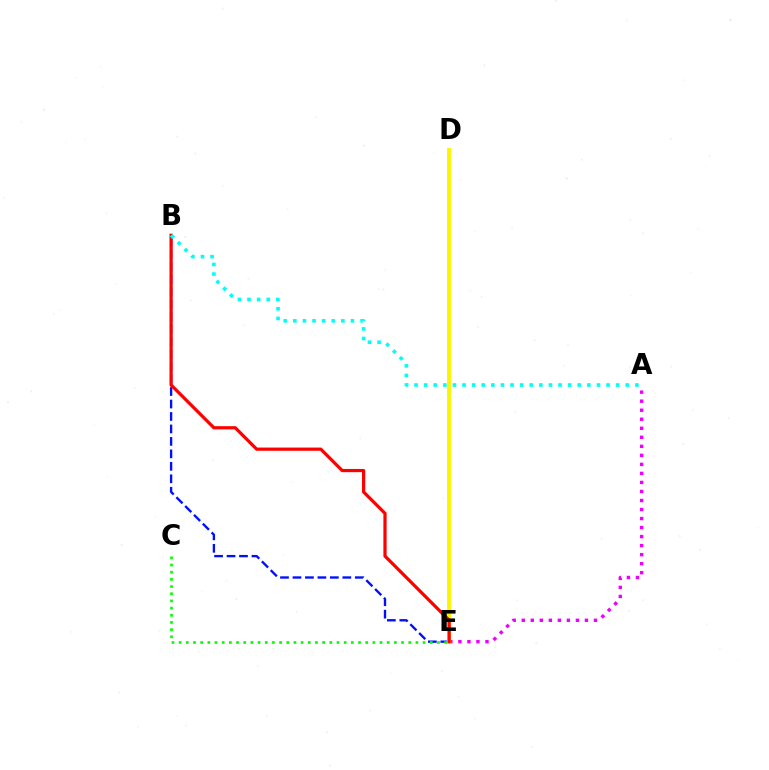{('B', 'E'): [{'color': '#0010ff', 'line_style': 'dashed', 'thickness': 1.69}, {'color': '#ff0000', 'line_style': 'solid', 'thickness': 2.32}], ('A', 'E'): [{'color': '#ee00ff', 'line_style': 'dotted', 'thickness': 2.45}], ('C', 'E'): [{'color': '#08ff00', 'line_style': 'dotted', 'thickness': 1.95}], ('D', 'E'): [{'color': '#fcf500', 'line_style': 'solid', 'thickness': 2.82}], ('A', 'B'): [{'color': '#00fff6', 'line_style': 'dotted', 'thickness': 2.61}]}